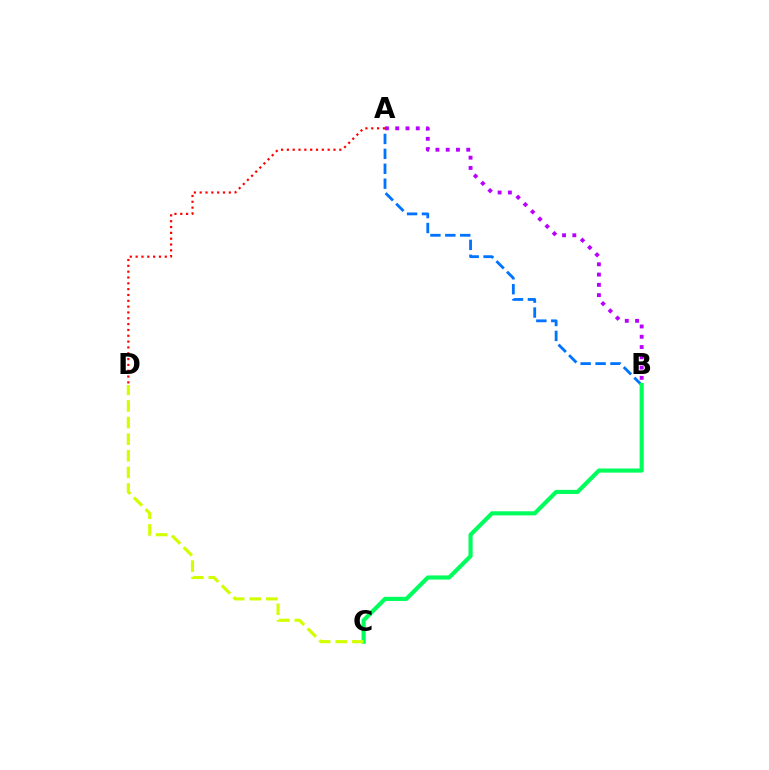{('A', 'B'): [{'color': '#b900ff', 'line_style': 'dotted', 'thickness': 2.79}, {'color': '#0074ff', 'line_style': 'dashed', 'thickness': 2.03}], ('B', 'C'): [{'color': '#00ff5c', 'line_style': 'solid', 'thickness': 2.98}], ('C', 'D'): [{'color': '#d1ff00', 'line_style': 'dashed', 'thickness': 2.26}], ('A', 'D'): [{'color': '#ff0000', 'line_style': 'dotted', 'thickness': 1.58}]}